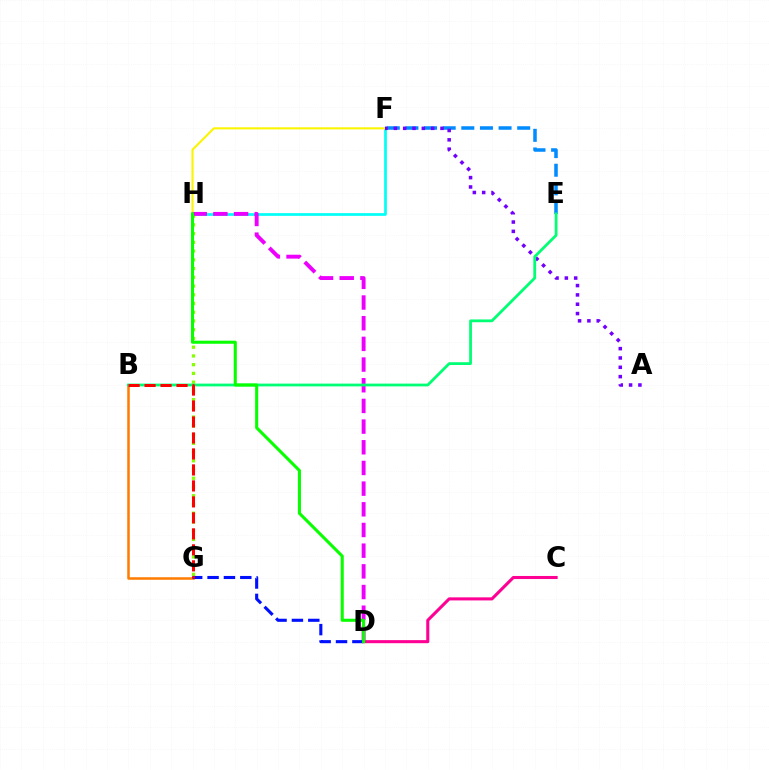{('B', 'G'): [{'color': '#ff7c00', 'line_style': 'solid', 'thickness': 1.81}, {'color': '#ff0000', 'line_style': 'dashed', 'thickness': 2.17}], ('E', 'F'): [{'color': '#008cff', 'line_style': 'dashed', 'thickness': 2.53}], ('F', 'H'): [{'color': '#00fff6', 'line_style': 'solid', 'thickness': 1.94}, {'color': '#fcf500', 'line_style': 'solid', 'thickness': 1.51}], ('C', 'D'): [{'color': '#ff0094', 'line_style': 'solid', 'thickness': 2.21}], ('G', 'H'): [{'color': '#84ff00', 'line_style': 'dotted', 'thickness': 2.37}], ('D', 'H'): [{'color': '#ee00ff', 'line_style': 'dashed', 'thickness': 2.81}, {'color': '#08ff00', 'line_style': 'solid', 'thickness': 2.21}], ('A', 'F'): [{'color': '#7200ff', 'line_style': 'dotted', 'thickness': 2.54}], ('B', 'E'): [{'color': '#00ff74', 'line_style': 'solid', 'thickness': 2.0}], ('D', 'G'): [{'color': '#0010ff', 'line_style': 'dashed', 'thickness': 2.22}]}